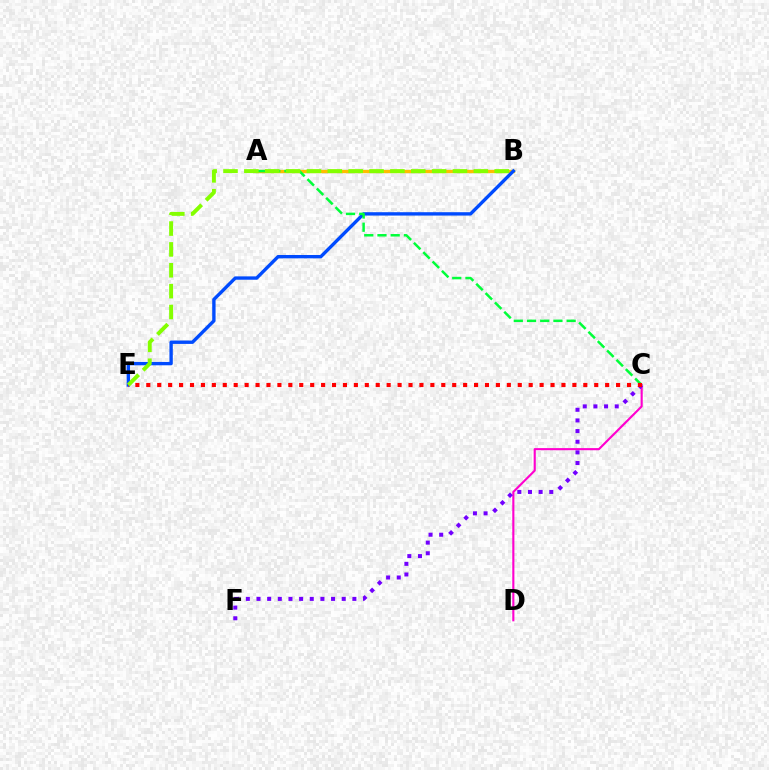{('A', 'B'): [{'color': '#00fff6', 'line_style': 'solid', 'thickness': 2.24}, {'color': '#ffbd00', 'line_style': 'solid', 'thickness': 2.41}], ('B', 'E'): [{'color': '#004bff', 'line_style': 'solid', 'thickness': 2.42}, {'color': '#84ff00', 'line_style': 'dashed', 'thickness': 2.83}], ('C', 'D'): [{'color': '#ff00cf', 'line_style': 'solid', 'thickness': 1.53}], ('C', 'F'): [{'color': '#7200ff', 'line_style': 'dotted', 'thickness': 2.89}], ('A', 'C'): [{'color': '#00ff39', 'line_style': 'dashed', 'thickness': 1.79}], ('C', 'E'): [{'color': '#ff0000', 'line_style': 'dotted', 'thickness': 2.97}]}